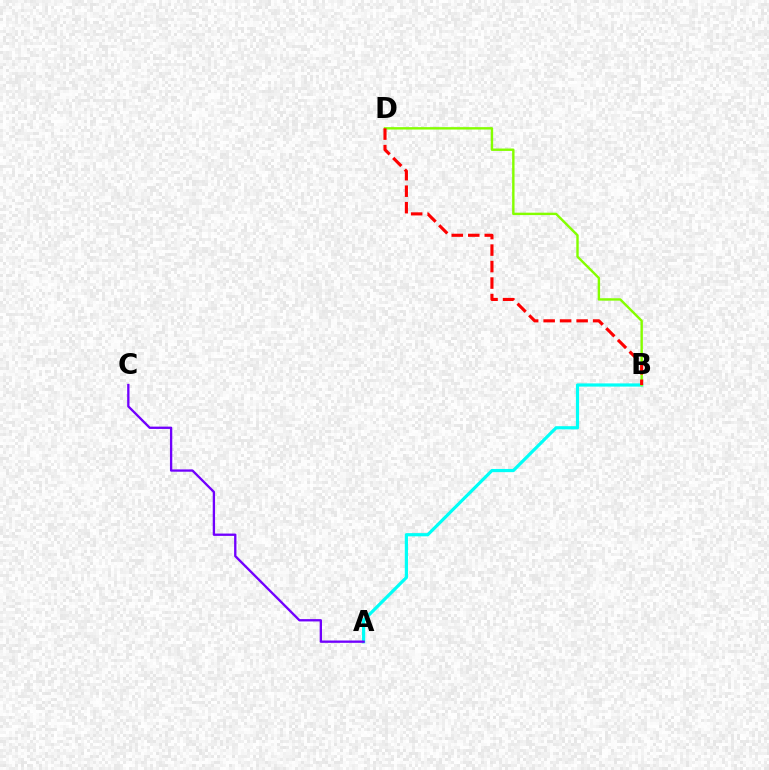{('A', 'B'): [{'color': '#00fff6', 'line_style': 'solid', 'thickness': 2.3}], ('B', 'D'): [{'color': '#84ff00', 'line_style': 'solid', 'thickness': 1.73}, {'color': '#ff0000', 'line_style': 'dashed', 'thickness': 2.24}], ('A', 'C'): [{'color': '#7200ff', 'line_style': 'solid', 'thickness': 1.67}]}